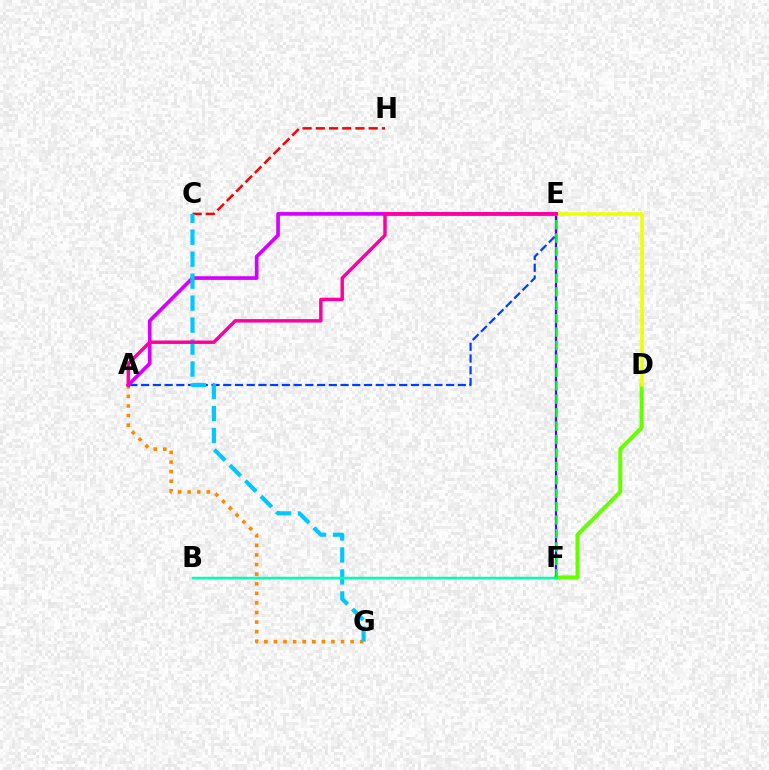{('C', 'H'): [{'color': '#ff0000', 'line_style': 'dashed', 'thickness': 1.8}], ('A', 'E'): [{'color': '#003fff', 'line_style': 'dashed', 'thickness': 1.59}, {'color': '#d600ff', 'line_style': 'solid', 'thickness': 2.65}, {'color': '#ff00a0', 'line_style': 'solid', 'thickness': 2.48}], ('D', 'F'): [{'color': '#66ff00', 'line_style': 'solid', 'thickness': 2.88}], ('D', 'E'): [{'color': '#eeff00', 'line_style': 'solid', 'thickness': 2.53}], ('A', 'G'): [{'color': '#ff8800', 'line_style': 'dotted', 'thickness': 2.61}], ('E', 'F'): [{'color': '#4f00ff', 'line_style': 'solid', 'thickness': 1.62}, {'color': '#00ff27', 'line_style': 'dashed', 'thickness': 1.82}], ('C', 'G'): [{'color': '#00c7ff', 'line_style': 'dashed', 'thickness': 2.98}], ('B', 'F'): [{'color': '#00ffaf', 'line_style': 'solid', 'thickness': 1.77}]}